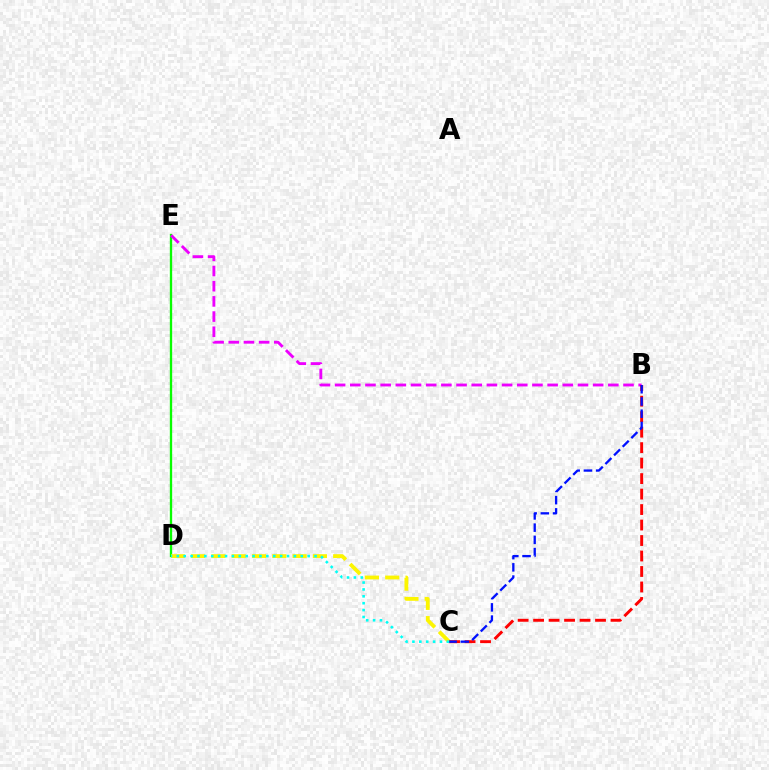{('D', 'E'): [{'color': '#08ff00', 'line_style': 'solid', 'thickness': 1.68}], ('B', 'E'): [{'color': '#ee00ff', 'line_style': 'dashed', 'thickness': 2.06}], ('C', 'D'): [{'color': '#fcf500', 'line_style': 'dashed', 'thickness': 2.76}, {'color': '#00fff6', 'line_style': 'dotted', 'thickness': 1.87}], ('B', 'C'): [{'color': '#ff0000', 'line_style': 'dashed', 'thickness': 2.1}, {'color': '#0010ff', 'line_style': 'dashed', 'thickness': 1.66}]}